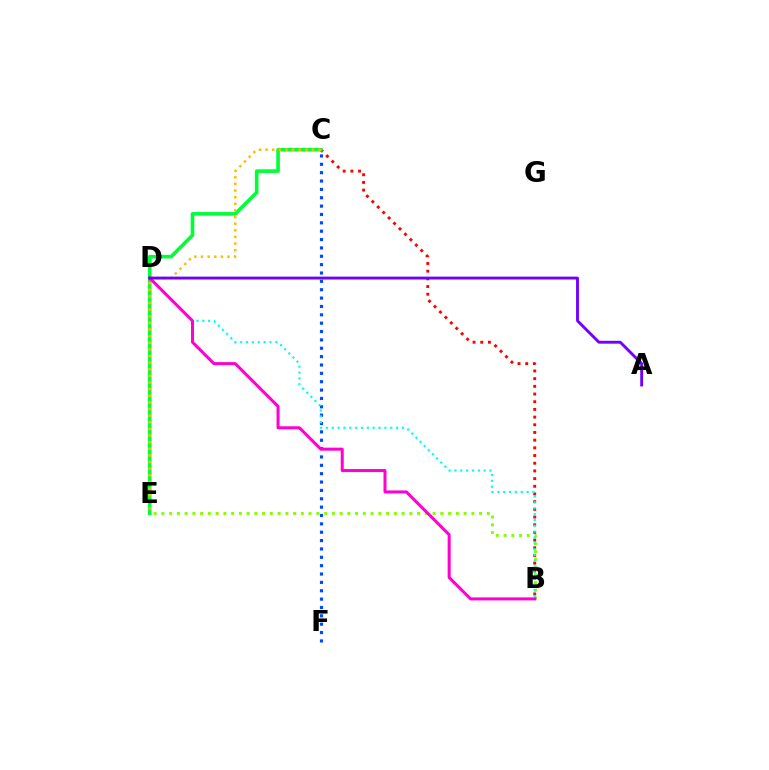{('B', 'E'): [{'color': '#84ff00', 'line_style': 'dotted', 'thickness': 2.11}], ('B', 'C'): [{'color': '#ff0000', 'line_style': 'dotted', 'thickness': 2.09}], ('C', 'F'): [{'color': '#004bff', 'line_style': 'dotted', 'thickness': 2.27}], ('C', 'E'): [{'color': '#00ff39', 'line_style': 'solid', 'thickness': 2.61}, {'color': '#ffbd00', 'line_style': 'dotted', 'thickness': 1.8}], ('B', 'D'): [{'color': '#00fff6', 'line_style': 'dotted', 'thickness': 1.59}, {'color': '#ff00cf', 'line_style': 'solid', 'thickness': 2.17}], ('A', 'D'): [{'color': '#7200ff', 'line_style': 'solid', 'thickness': 2.08}]}